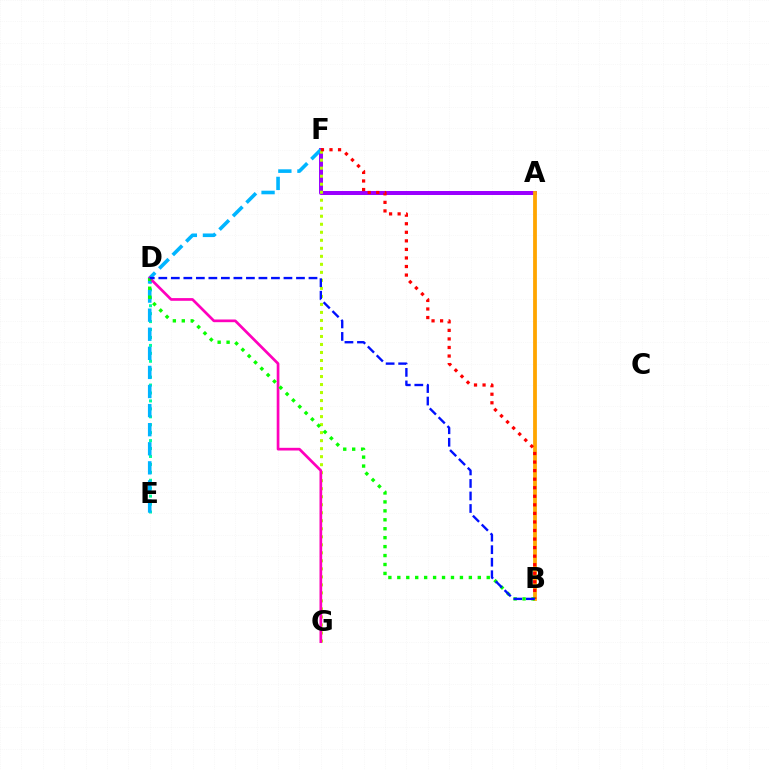{('A', 'F'): [{'color': '#9b00ff', 'line_style': 'solid', 'thickness': 2.87}], ('D', 'E'): [{'color': '#00ff9d', 'line_style': 'dotted', 'thickness': 2.16}], ('E', 'F'): [{'color': '#00b5ff', 'line_style': 'dashed', 'thickness': 2.59}], ('F', 'G'): [{'color': '#b3ff00', 'line_style': 'dotted', 'thickness': 2.18}], ('D', 'G'): [{'color': '#ff00bd', 'line_style': 'solid', 'thickness': 1.94}], ('A', 'B'): [{'color': '#ffa500', 'line_style': 'solid', 'thickness': 2.73}], ('B', 'F'): [{'color': '#ff0000', 'line_style': 'dotted', 'thickness': 2.32}], ('B', 'D'): [{'color': '#08ff00', 'line_style': 'dotted', 'thickness': 2.43}, {'color': '#0010ff', 'line_style': 'dashed', 'thickness': 1.7}]}